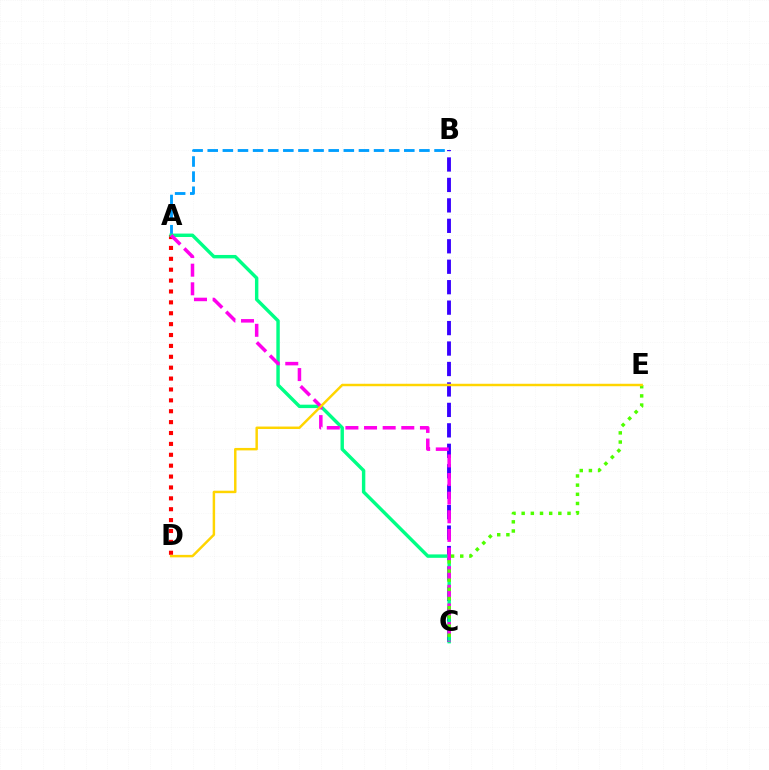{('B', 'C'): [{'color': '#3700ff', 'line_style': 'dashed', 'thickness': 2.78}], ('A', 'B'): [{'color': '#009eff', 'line_style': 'dashed', 'thickness': 2.05}], ('A', 'D'): [{'color': '#ff0000', 'line_style': 'dotted', 'thickness': 2.96}], ('A', 'C'): [{'color': '#00ff86', 'line_style': 'solid', 'thickness': 2.46}, {'color': '#ff00ed', 'line_style': 'dashed', 'thickness': 2.53}], ('C', 'E'): [{'color': '#4fff00', 'line_style': 'dotted', 'thickness': 2.49}], ('D', 'E'): [{'color': '#ffd500', 'line_style': 'solid', 'thickness': 1.77}]}